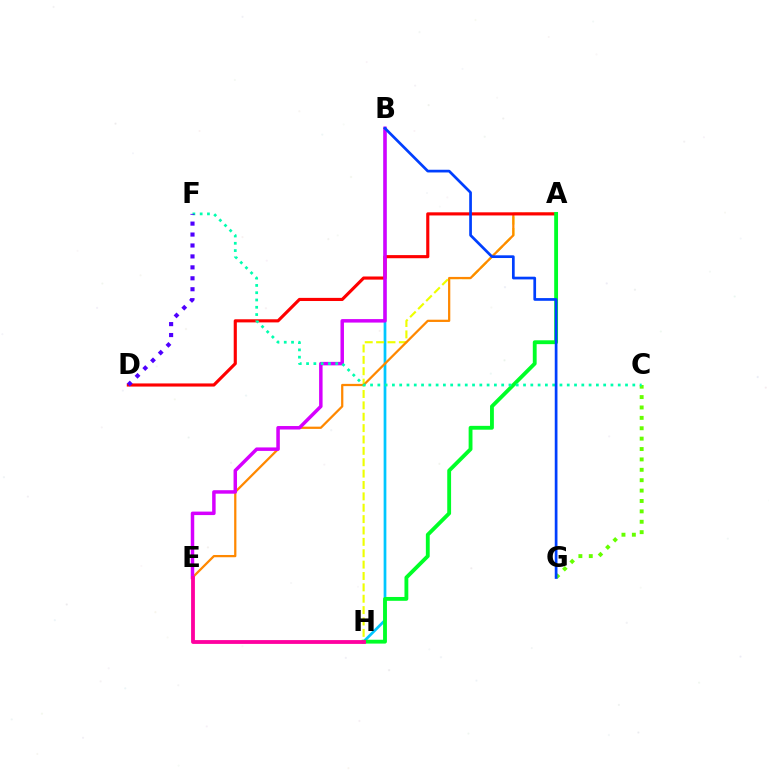{('B', 'H'): [{'color': '#00c7ff', 'line_style': 'solid', 'thickness': 1.97}], ('A', 'H'): [{'color': '#eeff00', 'line_style': 'dashed', 'thickness': 1.55}, {'color': '#00ff27', 'line_style': 'solid', 'thickness': 2.77}], ('A', 'E'): [{'color': '#ff8800', 'line_style': 'solid', 'thickness': 1.62}], ('A', 'D'): [{'color': '#ff0000', 'line_style': 'solid', 'thickness': 2.25}], ('B', 'E'): [{'color': '#d600ff', 'line_style': 'solid', 'thickness': 2.51}], ('C', 'G'): [{'color': '#66ff00', 'line_style': 'dotted', 'thickness': 2.82}], ('C', 'F'): [{'color': '#00ffaf', 'line_style': 'dotted', 'thickness': 1.98}], ('E', 'H'): [{'color': '#ff00a0', 'line_style': 'solid', 'thickness': 2.75}], ('D', 'F'): [{'color': '#4f00ff', 'line_style': 'dotted', 'thickness': 2.97}], ('B', 'G'): [{'color': '#003fff', 'line_style': 'solid', 'thickness': 1.95}]}